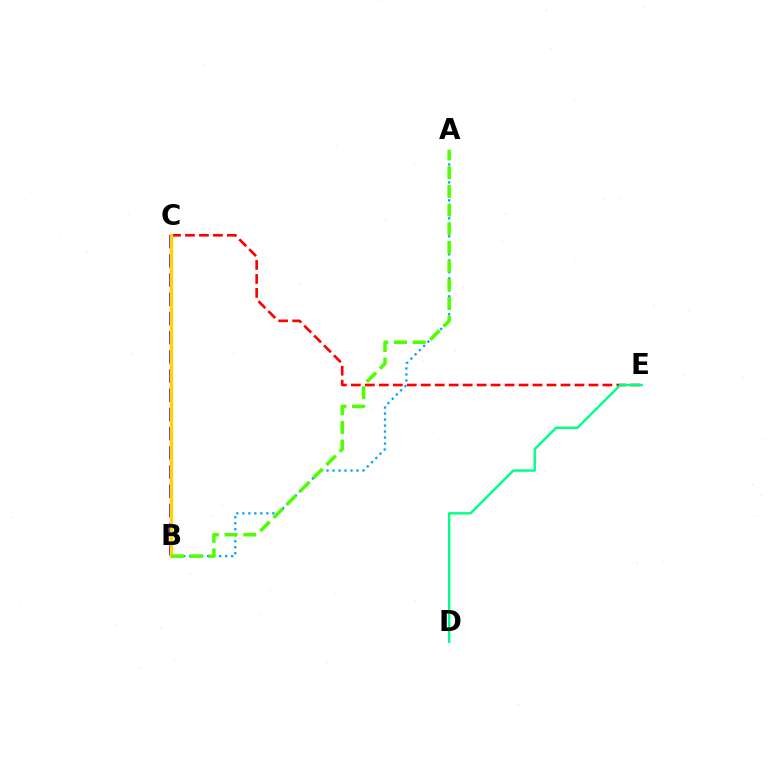{('A', 'B'): [{'color': '#009eff', 'line_style': 'dotted', 'thickness': 1.63}, {'color': '#4fff00', 'line_style': 'dashed', 'thickness': 2.54}], ('B', 'C'): [{'color': '#3700ff', 'line_style': 'dashed', 'thickness': 2.61}, {'color': '#ff00ed', 'line_style': 'solid', 'thickness': 1.52}, {'color': '#ffd500', 'line_style': 'solid', 'thickness': 2.39}], ('C', 'E'): [{'color': '#ff0000', 'line_style': 'dashed', 'thickness': 1.9}], ('D', 'E'): [{'color': '#00ff86', 'line_style': 'solid', 'thickness': 1.73}]}